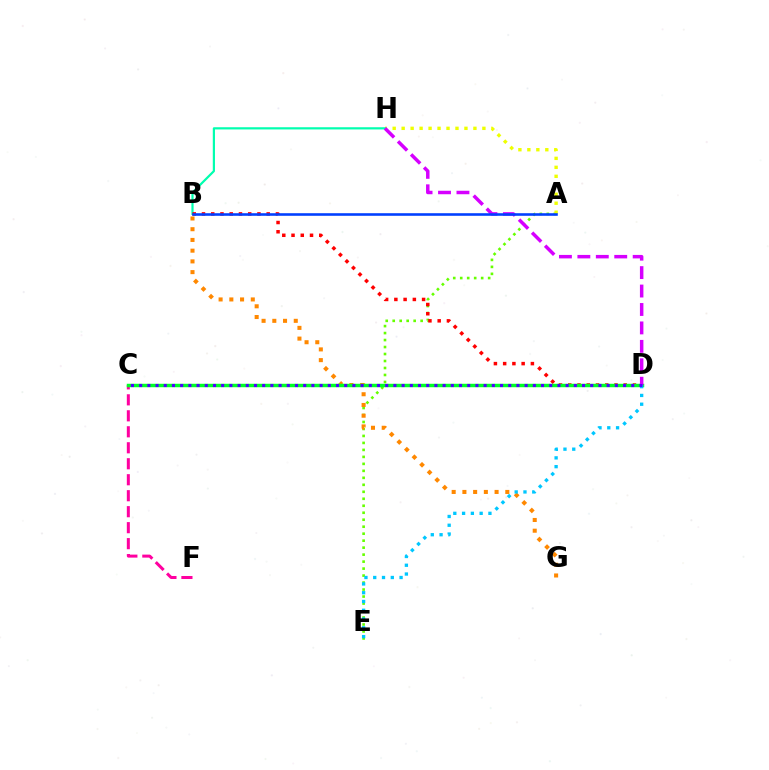{('A', 'E'): [{'color': '#66ff00', 'line_style': 'dotted', 'thickness': 1.9}], ('A', 'H'): [{'color': '#eeff00', 'line_style': 'dotted', 'thickness': 2.44}], ('B', 'G'): [{'color': '#ff8800', 'line_style': 'dotted', 'thickness': 2.91}], ('C', 'F'): [{'color': '#ff00a0', 'line_style': 'dashed', 'thickness': 2.17}], ('B', 'H'): [{'color': '#00ffaf', 'line_style': 'solid', 'thickness': 1.58}], ('B', 'D'): [{'color': '#ff0000', 'line_style': 'dotted', 'thickness': 2.51}], ('C', 'D'): [{'color': '#00ff27', 'line_style': 'solid', 'thickness': 2.49}, {'color': '#4f00ff', 'line_style': 'dotted', 'thickness': 2.23}], ('D', 'E'): [{'color': '#00c7ff', 'line_style': 'dotted', 'thickness': 2.39}], ('D', 'H'): [{'color': '#d600ff', 'line_style': 'dashed', 'thickness': 2.5}], ('A', 'B'): [{'color': '#003fff', 'line_style': 'solid', 'thickness': 1.86}]}